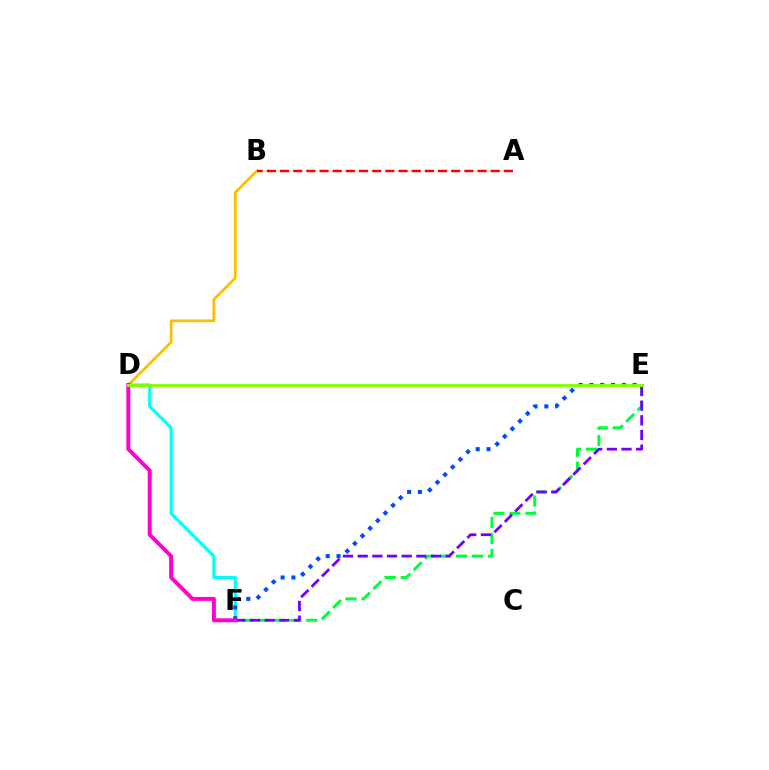{('E', 'F'): [{'color': '#00ff39', 'line_style': 'dashed', 'thickness': 2.18}, {'color': '#7200ff', 'line_style': 'dashed', 'thickness': 1.99}, {'color': '#004bff', 'line_style': 'dotted', 'thickness': 2.93}], ('D', 'F'): [{'color': '#00fff6', 'line_style': 'solid', 'thickness': 2.27}, {'color': '#ff00cf', 'line_style': 'solid', 'thickness': 2.83}], ('B', 'D'): [{'color': '#ffbd00', 'line_style': 'solid', 'thickness': 2.0}], ('D', 'E'): [{'color': '#84ff00', 'line_style': 'solid', 'thickness': 2.07}], ('A', 'B'): [{'color': '#ff0000', 'line_style': 'dashed', 'thickness': 1.79}]}